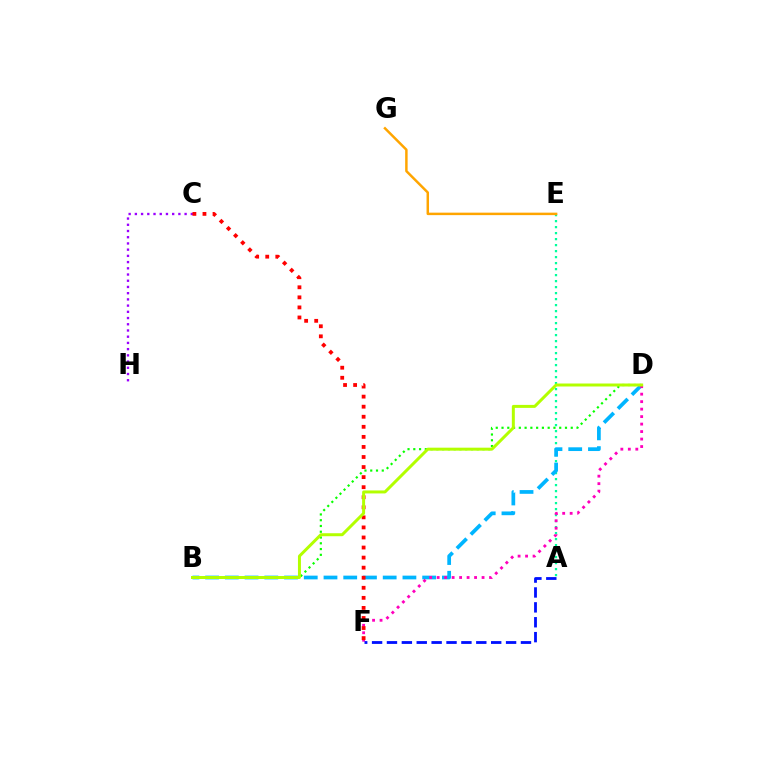{('A', 'E'): [{'color': '#00ff9d', 'line_style': 'dotted', 'thickness': 1.63}], ('C', 'H'): [{'color': '#9b00ff', 'line_style': 'dotted', 'thickness': 1.69}], ('B', 'D'): [{'color': '#08ff00', 'line_style': 'dotted', 'thickness': 1.57}, {'color': '#00b5ff', 'line_style': 'dashed', 'thickness': 2.68}, {'color': '#b3ff00', 'line_style': 'solid', 'thickness': 2.15}], ('D', 'F'): [{'color': '#ff00bd', 'line_style': 'dotted', 'thickness': 2.03}], ('A', 'F'): [{'color': '#0010ff', 'line_style': 'dashed', 'thickness': 2.02}], ('E', 'G'): [{'color': '#ffa500', 'line_style': 'solid', 'thickness': 1.78}], ('C', 'F'): [{'color': '#ff0000', 'line_style': 'dotted', 'thickness': 2.73}]}